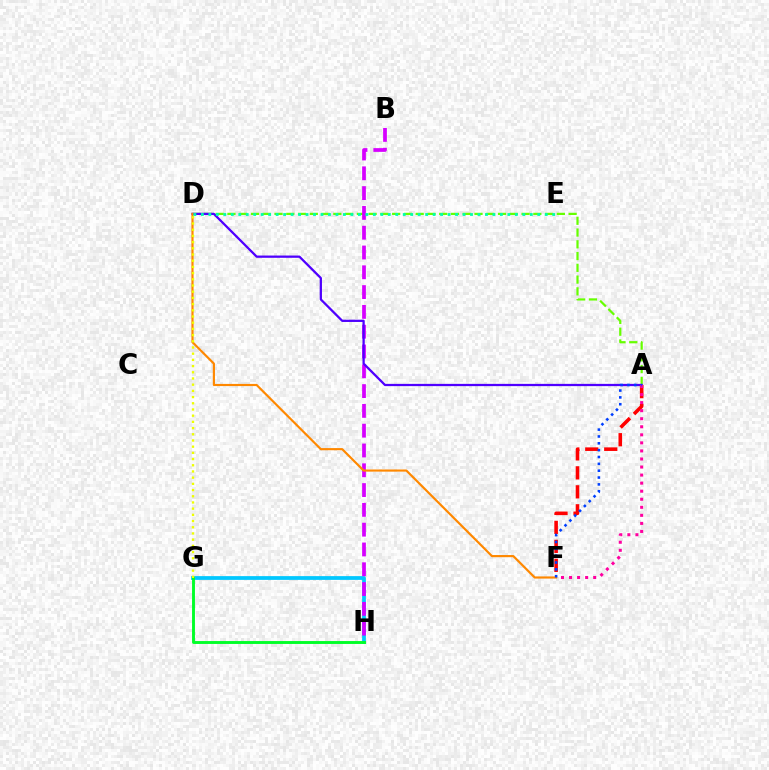{('G', 'H'): [{'color': '#00c7ff', 'line_style': 'solid', 'thickness': 2.71}, {'color': '#00ff27', 'line_style': 'solid', 'thickness': 2.08}], ('A', 'D'): [{'color': '#66ff00', 'line_style': 'dashed', 'thickness': 1.6}, {'color': '#4f00ff', 'line_style': 'solid', 'thickness': 1.63}], ('B', 'H'): [{'color': '#d600ff', 'line_style': 'dashed', 'thickness': 2.69}], ('D', 'F'): [{'color': '#ff8800', 'line_style': 'solid', 'thickness': 1.56}], ('D', 'G'): [{'color': '#eeff00', 'line_style': 'dotted', 'thickness': 1.68}], ('A', 'F'): [{'color': '#ff0000', 'line_style': 'dashed', 'thickness': 2.58}, {'color': '#ff00a0', 'line_style': 'dotted', 'thickness': 2.19}, {'color': '#003fff', 'line_style': 'dotted', 'thickness': 1.86}], ('D', 'E'): [{'color': '#00ffaf', 'line_style': 'dotted', 'thickness': 2.03}]}